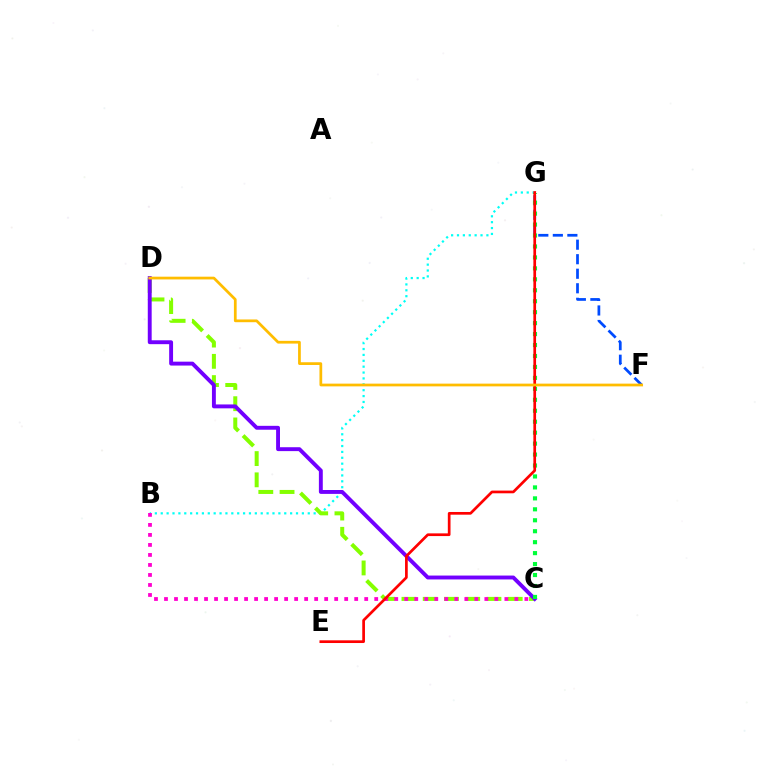{('F', 'G'): [{'color': '#004bff', 'line_style': 'dashed', 'thickness': 1.97}], ('B', 'G'): [{'color': '#00fff6', 'line_style': 'dotted', 'thickness': 1.6}], ('C', 'D'): [{'color': '#84ff00', 'line_style': 'dashed', 'thickness': 2.89}, {'color': '#7200ff', 'line_style': 'solid', 'thickness': 2.8}], ('B', 'C'): [{'color': '#ff00cf', 'line_style': 'dotted', 'thickness': 2.72}], ('C', 'G'): [{'color': '#00ff39', 'line_style': 'dotted', 'thickness': 2.98}], ('E', 'G'): [{'color': '#ff0000', 'line_style': 'solid', 'thickness': 1.95}], ('D', 'F'): [{'color': '#ffbd00', 'line_style': 'solid', 'thickness': 1.97}]}